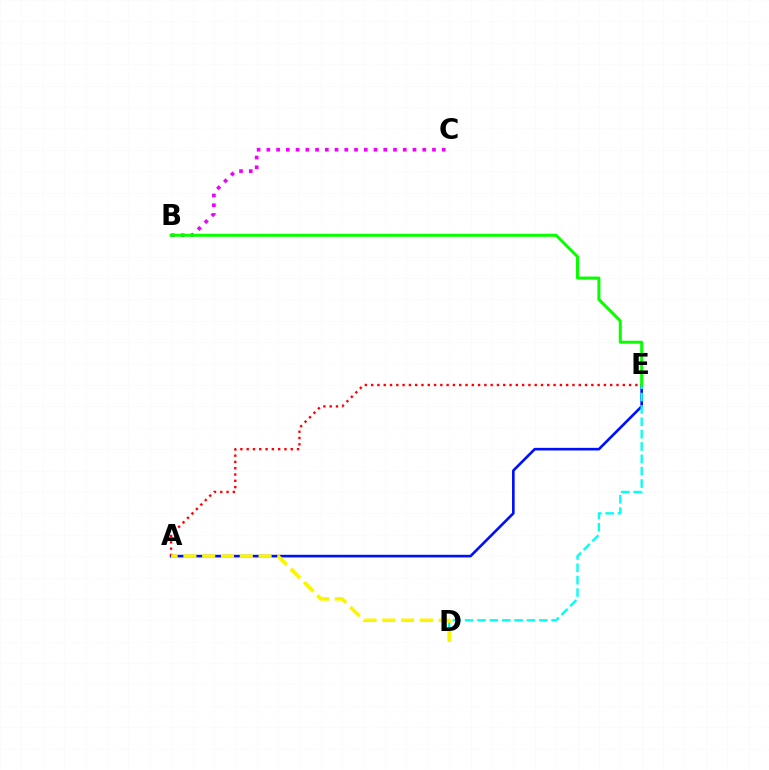{('A', 'E'): [{'color': '#0010ff', 'line_style': 'solid', 'thickness': 1.9}, {'color': '#ff0000', 'line_style': 'dotted', 'thickness': 1.71}], ('D', 'E'): [{'color': '#00fff6', 'line_style': 'dashed', 'thickness': 1.68}], ('B', 'C'): [{'color': '#ee00ff', 'line_style': 'dotted', 'thickness': 2.65}], ('A', 'D'): [{'color': '#fcf500', 'line_style': 'dashed', 'thickness': 2.55}], ('B', 'E'): [{'color': '#08ff00', 'line_style': 'solid', 'thickness': 2.17}]}